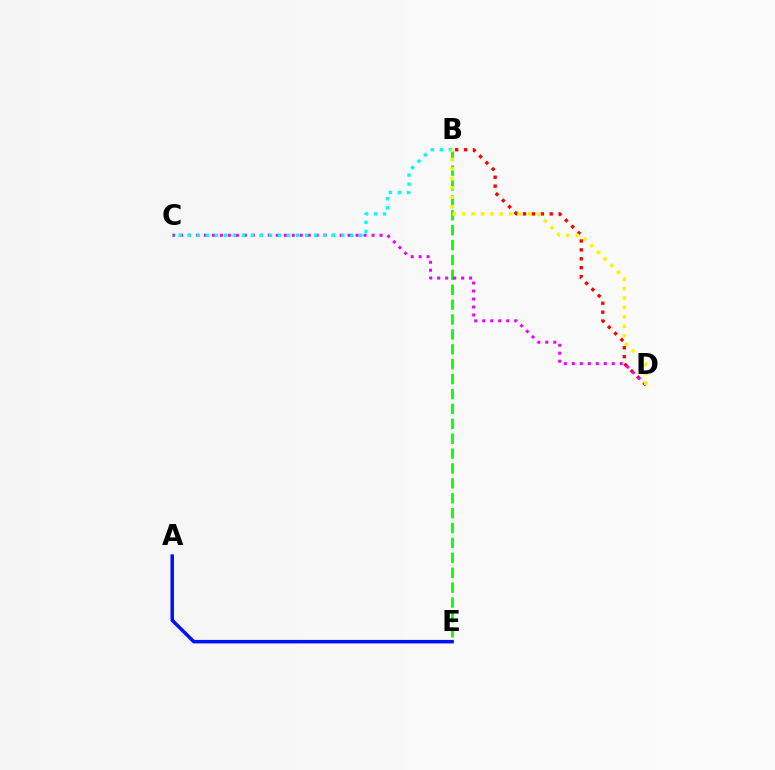{('B', 'E'): [{'color': '#08ff00', 'line_style': 'dashed', 'thickness': 2.02}], ('B', 'D'): [{'color': '#ff0000', 'line_style': 'dotted', 'thickness': 2.42}, {'color': '#fcf500', 'line_style': 'dotted', 'thickness': 2.56}], ('C', 'D'): [{'color': '#ee00ff', 'line_style': 'dotted', 'thickness': 2.17}], ('B', 'C'): [{'color': '#00fff6', 'line_style': 'dotted', 'thickness': 2.45}], ('A', 'E'): [{'color': '#0010ff', 'line_style': 'solid', 'thickness': 2.52}]}